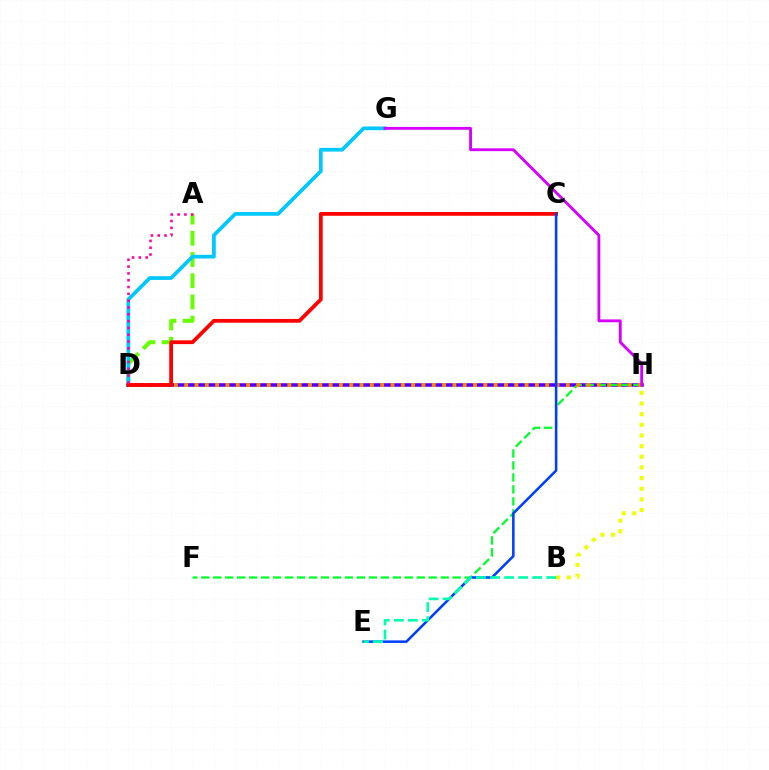{('D', 'H'): [{'color': '#4f00ff', 'line_style': 'solid', 'thickness': 2.57}, {'color': '#ff8800', 'line_style': 'dotted', 'thickness': 2.8}], ('A', 'D'): [{'color': '#66ff00', 'line_style': 'dashed', 'thickness': 2.88}, {'color': '#ff00a0', 'line_style': 'dotted', 'thickness': 1.85}], ('D', 'G'): [{'color': '#00c7ff', 'line_style': 'solid', 'thickness': 2.68}], ('F', 'H'): [{'color': '#00ff27', 'line_style': 'dashed', 'thickness': 1.63}], ('C', 'D'): [{'color': '#ff0000', 'line_style': 'solid', 'thickness': 2.71}], ('G', 'H'): [{'color': '#d600ff', 'line_style': 'solid', 'thickness': 2.04}], ('C', 'E'): [{'color': '#003fff', 'line_style': 'solid', 'thickness': 1.84}], ('B', 'E'): [{'color': '#00ffaf', 'line_style': 'dashed', 'thickness': 1.91}], ('B', 'H'): [{'color': '#eeff00', 'line_style': 'dotted', 'thickness': 2.89}]}